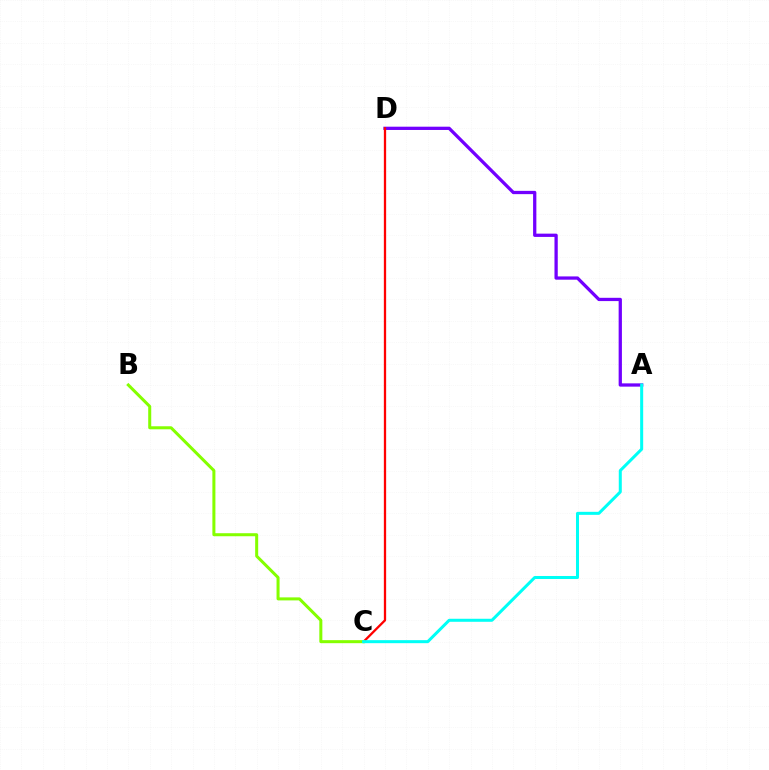{('A', 'D'): [{'color': '#7200ff', 'line_style': 'solid', 'thickness': 2.36}], ('C', 'D'): [{'color': '#ff0000', 'line_style': 'solid', 'thickness': 1.65}], ('B', 'C'): [{'color': '#84ff00', 'line_style': 'solid', 'thickness': 2.18}], ('A', 'C'): [{'color': '#00fff6', 'line_style': 'solid', 'thickness': 2.17}]}